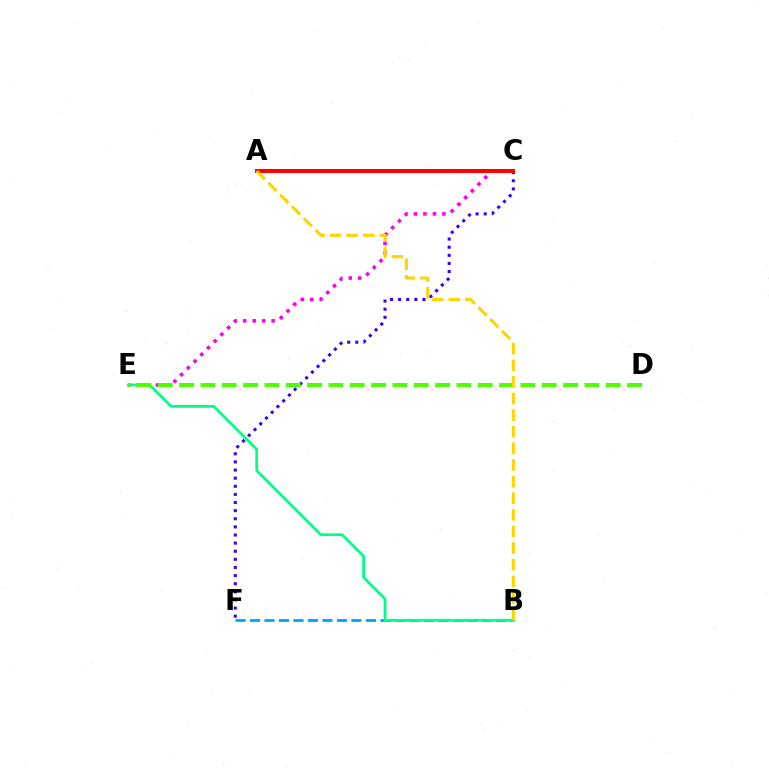{('B', 'F'): [{'color': '#009eff', 'line_style': 'dashed', 'thickness': 1.97}], ('C', 'E'): [{'color': '#ff00ed', 'line_style': 'dotted', 'thickness': 2.58}], ('B', 'E'): [{'color': '#00ff86', 'line_style': 'solid', 'thickness': 1.99}], ('C', 'F'): [{'color': '#3700ff', 'line_style': 'dotted', 'thickness': 2.21}], ('D', 'E'): [{'color': '#4fff00', 'line_style': 'dashed', 'thickness': 2.9}], ('A', 'C'): [{'color': '#ff0000', 'line_style': 'solid', 'thickness': 2.9}], ('A', 'B'): [{'color': '#ffd500', 'line_style': 'dashed', 'thickness': 2.26}]}